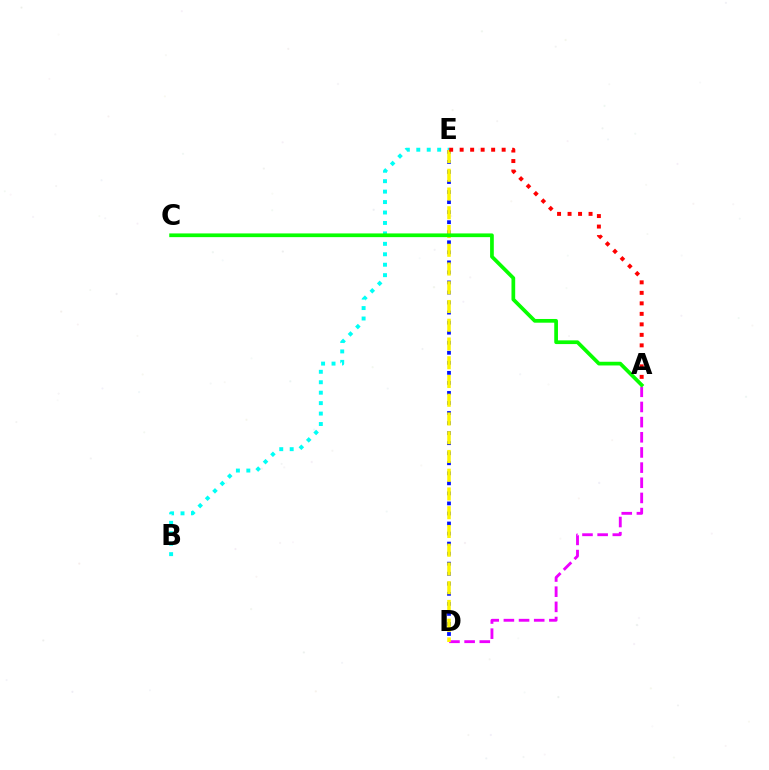{('A', 'D'): [{'color': '#ee00ff', 'line_style': 'dashed', 'thickness': 2.06}], ('B', 'E'): [{'color': '#00fff6', 'line_style': 'dotted', 'thickness': 2.84}], ('D', 'E'): [{'color': '#0010ff', 'line_style': 'dotted', 'thickness': 2.73}, {'color': '#fcf500', 'line_style': 'dashed', 'thickness': 2.55}], ('A', 'E'): [{'color': '#ff0000', 'line_style': 'dotted', 'thickness': 2.85}], ('A', 'C'): [{'color': '#08ff00', 'line_style': 'solid', 'thickness': 2.67}]}